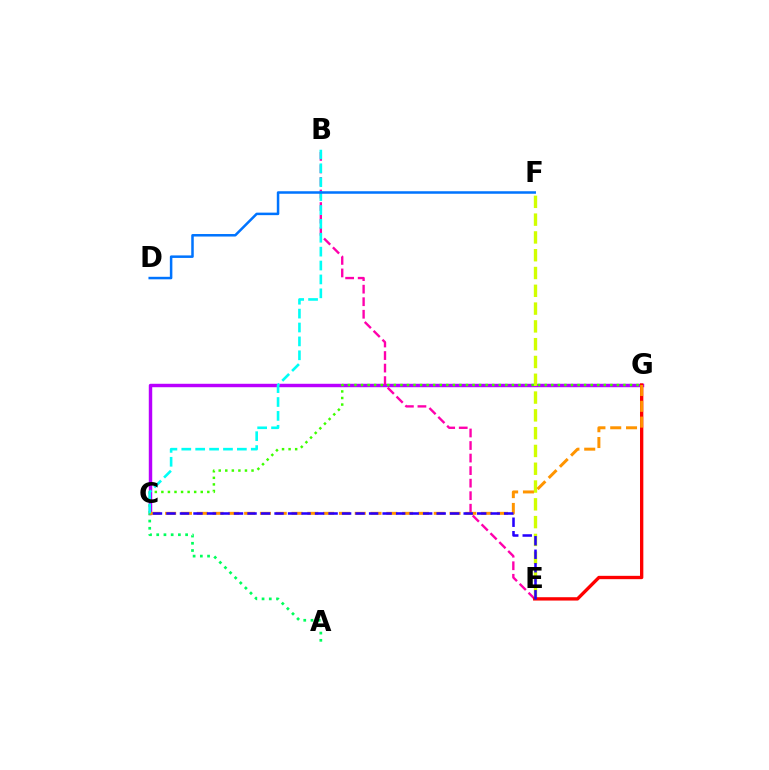{('C', 'G'): [{'color': '#b900ff', 'line_style': 'solid', 'thickness': 2.48}, {'color': '#ff9400', 'line_style': 'dashed', 'thickness': 2.15}, {'color': '#3dff00', 'line_style': 'dotted', 'thickness': 1.78}], ('B', 'E'): [{'color': '#ff00ac', 'line_style': 'dashed', 'thickness': 1.7}], ('A', 'C'): [{'color': '#00ff5c', 'line_style': 'dotted', 'thickness': 1.96}], ('E', 'F'): [{'color': '#d1ff00', 'line_style': 'dashed', 'thickness': 2.42}], ('E', 'G'): [{'color': '#ff0000', 'line_style': 'solid', 'thickness': 2.41}], ('B', 'C'): [{'color': '#00fff6', 'line_style': 'dashed', 'thickness': 1.89}], ('D', 'F'): [{'color': '#0074ff', 'line_style': 'solid', 'thickness': 1.81}], ('C', 'E'): [{'color': '#2500ff', 'line_style': 'dashed', 'thickness': 1.84}]}